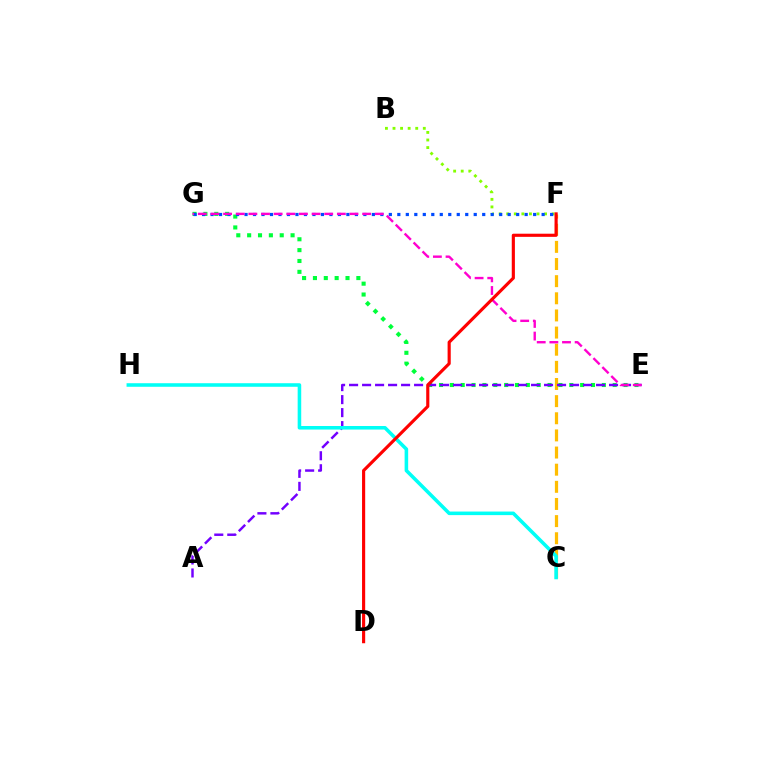{('B', 'F'): [{'color': '#84ff00', 'line_style': 'dotted', 'thickness': 2.06}], ('E', 'G'): [{'color': '#00ff39', 'line_style': 'dotted', 'thickness': 2.95}, {'color': '#ff00cf', 'line_style': 'dashed', 'thickness': 1.72}], ('C', 'F'): [{'color': '#ffbd00', 'line_style': 'dashed', 'thickness': 2.33}], ('A', 'E'): [{'color': '#7200ff', 'line_style': 'dashed', 'thickness': 1.77}], ('F', 'G'): [{'color': '#004bff', 'line_style': 'dotted', 'thickness': 2.31}], ('C', 'H'): [{'color': '#00fff6', 'line_style': 'solid', 'thickness': 2.56}], ('D', 'F'): [{'color': '#ff0000', 'line_style': 'solid', 'thickness': 2.26}]}